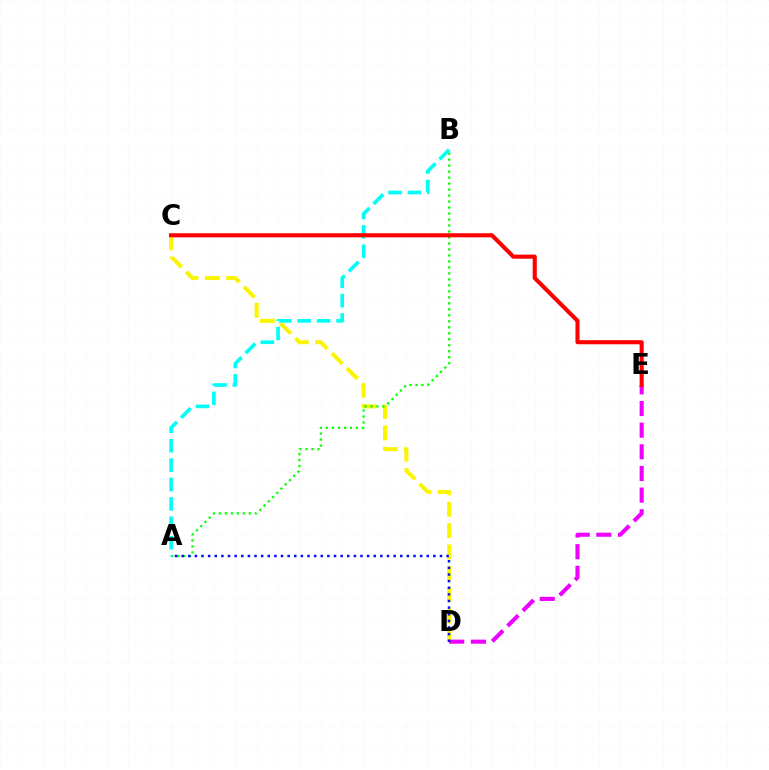{('C', 'D'): [{'color': '#fcf500', 'line_style': 'dashed', 'thickness': 2.9}], ('D', 'E'): [{'color': '#ee00ff', 'line_style': 'dashed', 'thickness': 2.94}], ('A', 'B'): [{'color': '#08ff00', 'line_style': 'dotted', 'thickness': 1.63}, {'color': '#00fff6', 'line_style': 'dashed', 'thickness': 2.64}], ('C', 'E'): [{'color': '#ff0000', 'line_style': 'solid', 'thickness': 2.94}], ('A', 'D'): [{'color': '#0010ff', 'line_style': 'dotted', 'thickness': 1.8}]}